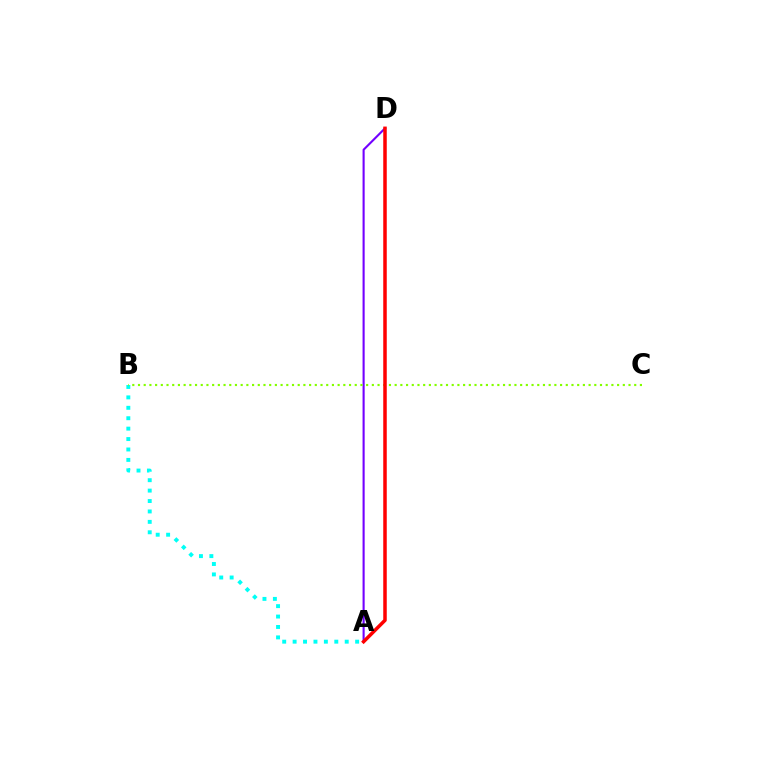{('A', 'B'): [{'color': '#00fff6', 'line_style': 'dotted', 'thickness': 2.83}], ('A', 'D'): [{'color': '#7200ff', 'line_style': 'solid', 'thickness': 1.52}, {'color': '#ff0000', 'line_style': 'solid', 'thickness': 2.53}], ('B', 'C'): [{'color': '#84ff00', 'line_style': 'dotted', 'thickness': 1.55}]}